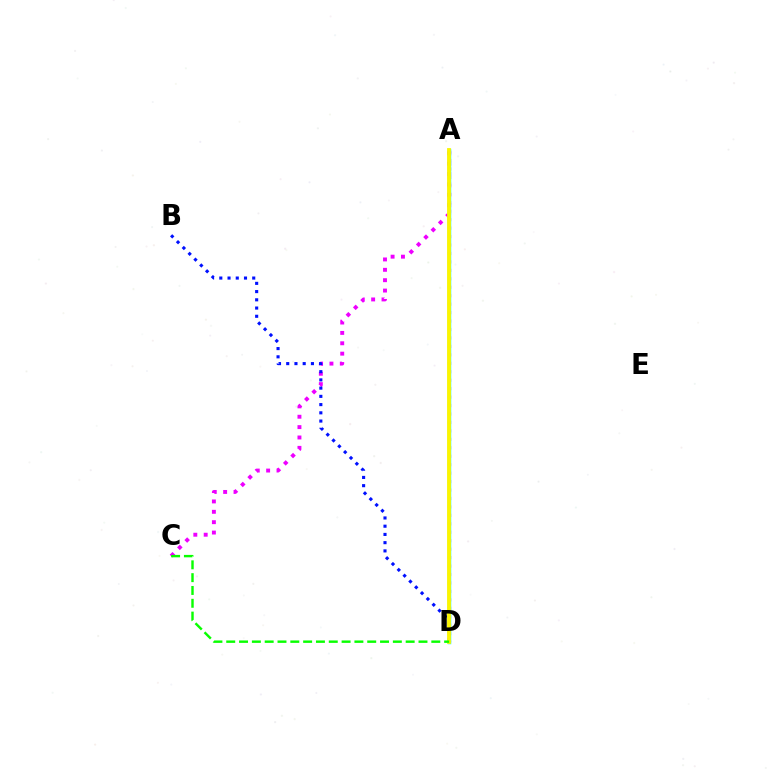{('A', 'C'): [{'color': '#ee00ff', 'line_style': 'dotted', 'thickness': 2.82}], ('A', 'D'): [{'color': '#ff0000', 'line_style': 'dotted', 'thickness': 2.3}, {'color': '#00fff6', 'line_style': 'solid', 'thickness': 2.51}, {'color': '#fcf500', 'line_style': 'solid', 'thickness': 2.74}], ('B', 'D'): [{'color': '#0010ff', 'line_style': 'dotted', 'thickness': 2.24}], ('C', 'D'): [{'color': '#08ff00', 'line_style': 'dashed', 'thickness': 1.74}]}